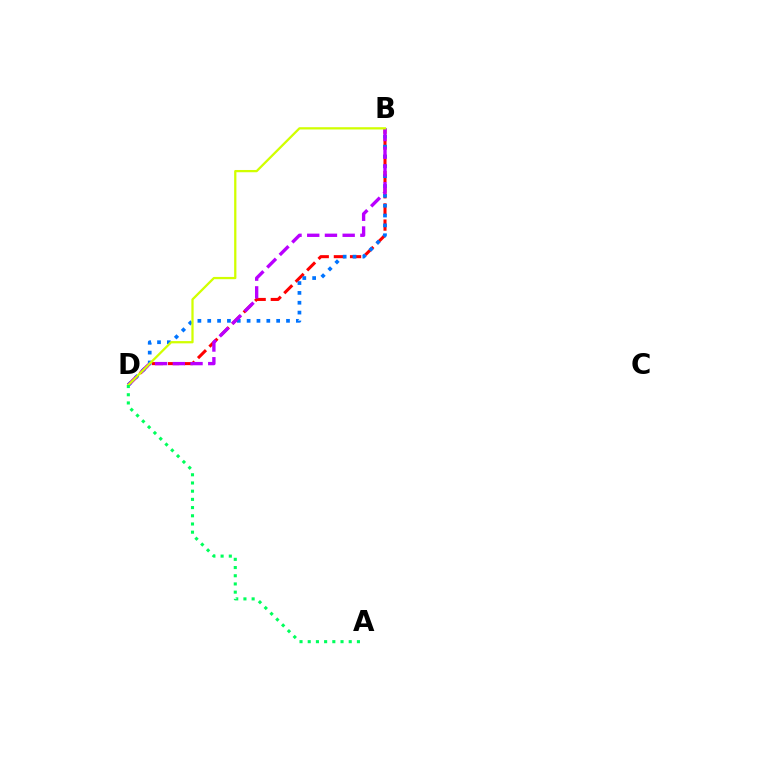{('B', 'D'): [{'color': '#ff0000', 'line_style': 'dashed', 'thickness': 2.2}, {'color': '#0074ff', 'line_style': 'dotted', 'thickness': 2.68}, {'color': '#b900ff', 'line_style': 'dashed', 'thickness': 2.41}, {'color': '#d1ff00', 'line_style': 'solid', 'thickness': 1.63}], ('A', 'D'): [{'color': '#00ff5c', 'line_style': 'dotted', 'thickness': 2.23}]}